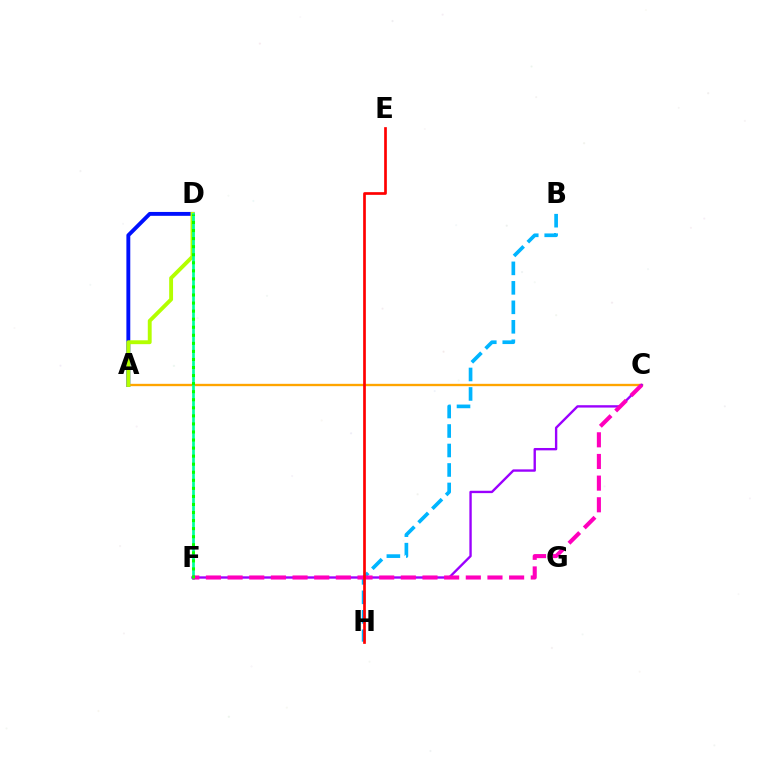{('A', 'D'): [{'color': '#0010ff', 'line_style': 'solid', 'thickness': 2.8}, {'color': '#b3ff00', 'line_style': 'solid', 'thickness': 2.79}], ('A', 'C'): [{'color': '#ffa500', 'line_style': 'solid', 'thickness': 1.69}], ('B', 'H'): [{'color': '#00b5ff', 'line_style': 'dashed', 'thickness': 2.65}], ('D', 'F'): [{'color': '#00ff9d', 'line_style': 'solid', 'thickness': 1.95}, {'color': '#08ff00', 'line_style': 'dotted', 'thickness': 2.19}], ('C', 'F'): [{'color': '#9b00ff', 'line_style': 'solid', 'thickness': 1.71}, {'color': '#ff00bd', 'line_style': 'dashed', 'thickness': 2.94}], ('E', 'H'): [{'color': '#ff0000', 'line_style': 'solid', 'thickness': 1.94}]}